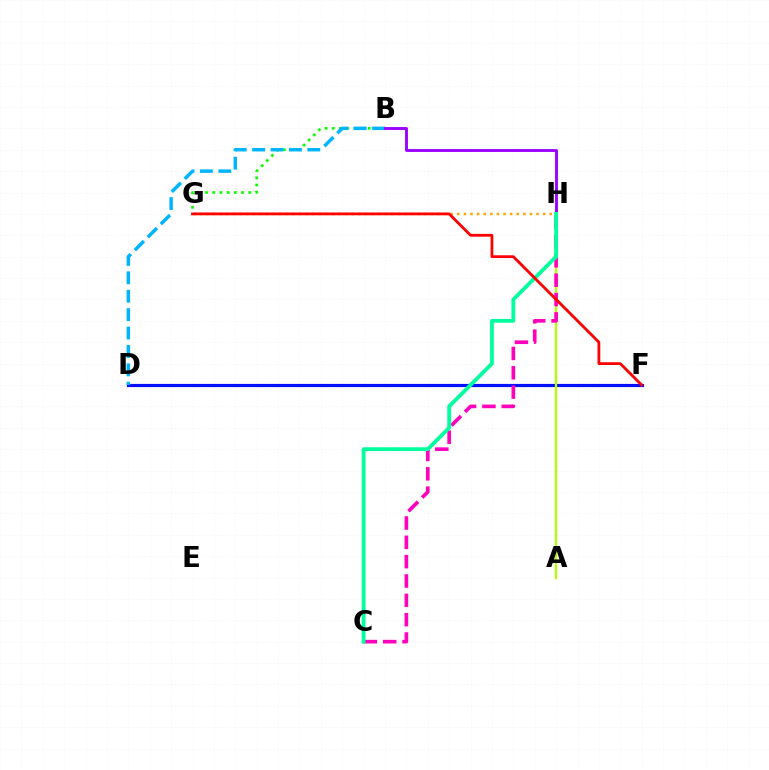{('B', 'G'): [{'color': '#08ff00', 'line_style': 'dotted', 'thickness': 1.96}], ('D', 'F'): [{'color': '#0010ff', 'line_style': 'solid', 'thickness': 2.29}], ('B', 'D'): [{'color': '#00b5ff', 'line_style': 'dashed', 'thickness': 2.5}], ('B', 'H'): [{'color': '#9b00ff', 'line_style': 'solid', 'thickness': 2.08}], ('A', 'H'): [{'color': '#b3ff00', 'line_style': 'solid', 'thickness': 1.64}], ('C', 'H'): [{'color': '#ff00bd', 'line_style': 'dashed', 'thickness': 2.63}, {'color': '#00ff9d', 'line_style': 'solid', 'thickness': 2.74}], ('G', 'H'): [{'color': '#ffa500', 'line_style': 'dotted', 'thickness': 1.79}], ('F', 'G'): [{'color': '#ff0000', 'line_style': 'solid', 'thickness': 2.0}]}